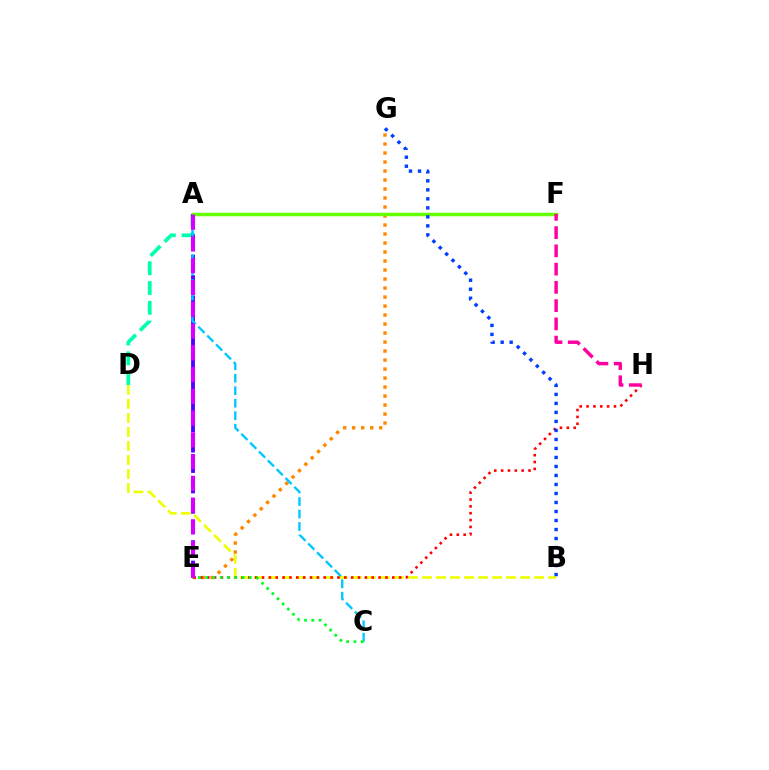{('E', 'G'): [{'color': '#ff8800', 'line_style': 'dotted', 'thickness': 2.45}], ('B', 'D'): [{'color': '#eeff00', 'line_style': 'dashed', 'thickness': 1.9}], ('A', 'D'): [{'color': '#00ffaf', 'line_style': 'dashed', 'thickness': 2.69}], ('E', 'H'): [{'color': '#ff0000', 'line_style': 'dotted', 'thickness': 1.86}], ('A', 'E'): [{'color': '#4f00ff', 'line_style': 'dashed', 'thickness': 2.77}, {'color': '#d600ff', 'line_style': 'dashed', 'thickness': 2.96}], ('A', 'F'): [{'color': '#66ff00', 'line_style': 'solid', 'thickness': 2.51}], ('A', 'C'): [{'color': '#00c7ff', 'line_style': 'dashed', 'thickness': 1.7}], ('C', 'E'): [{'color': '#00ff27', 'line_style': 'dotted', 'thickness': 1.98}], ('B', 'G'): [{'color': '#003fff', 'line_style': 'dotted', 'thickness': 2.45}], ('F', 'H'): [{'color': '#ff00a0', 'line_style': 'dashed', 'thickness': 2.48}]}